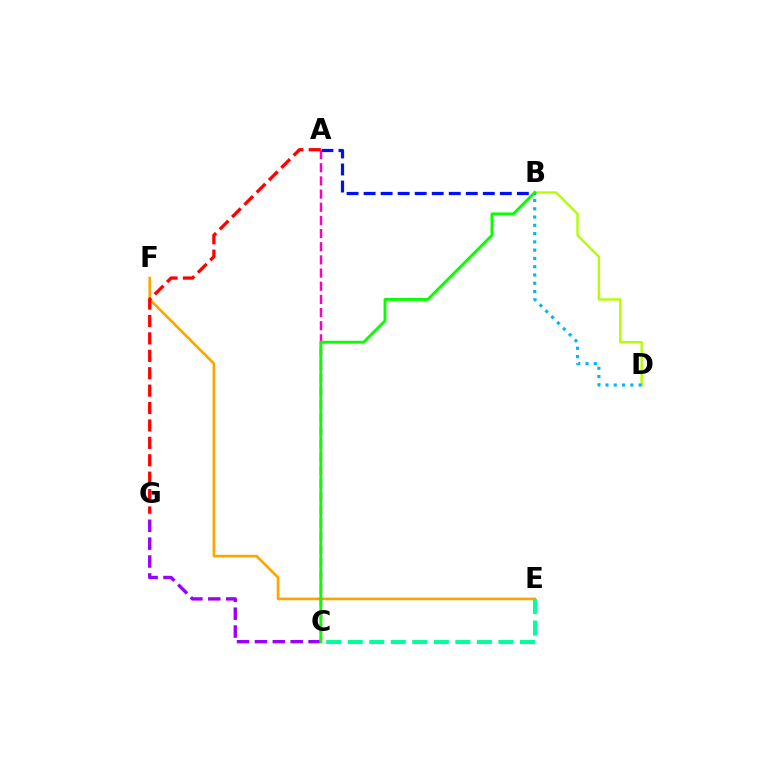{('B', 'D'): [{'color': '#b3ff00', 'line_style': 'solid', 'thickness': 1.72}, {'color': '#00b5ff', 'line_style': 'dotted', 'thickness': 2.25}], ('E', 'F'): [{'color': '#ffa500', 'line_style': 'solid', 'thickness': 1.92}], ('C', 'E'): [{'color': '#00ff9d', 'line_style': 'dashed', 'thickness': 2.92}], ('A', 'B'): [{'color': '#0010ff', 'line_style': 'dashed', 'thickness': 2.31}], ('C', 'G'): [{'color': '#9b00ff', 'line_style': 'dashed', 'thickness': 2.43}], ('A', 'G'): [{'color': '#ff0000', 'line_style': 'dashed', 'thickness': 2.36}], ('A', 'C'): [{'color': '#ff00bd', 'line_style': 'dashed', 'thickness': 1.79}], ('B', 'C'): [{'color': '#08ff00', 'line_style': 'solid', 'thickness': 2.08}]}